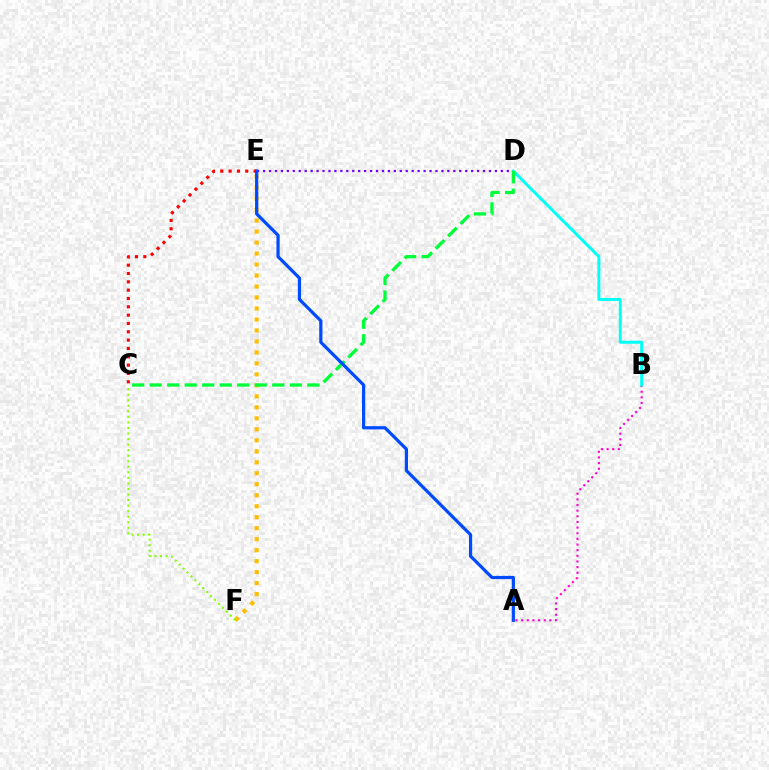{('E', 'F'): [{'color': '#ffbd00', 'line_style': 'dotted', 'thickness': 2.98}], ('A', 'B'): [{'color': '#ff00cf', 'line_style': 'dotted', 'thickness': 1.53}], ('D', 'E'): [{'color': '#7200ff', 'line_style': 'dotted', 'thickness': 1.62}], ('B', 'D'): [{'color': '#00fff6', 'line_style': 'solid', 'thickness': 2.14}], ('C', 'E'): [{'color': '#ff0000', 'line_style': 'dotted', 'thickness': 2.26}], ('C', 'D'): [{'color': '#00ff39', 'line_style': 'dashed', 'thickness': 2.38}], ('A', 'E'): [{'color': '#004bff', 'line_style': 'solid', 'thickness': 2.32}], ('C', 'F'): [{'color': '#84ff00', 'line_style': 'dotted', 'thickness': 1.51}]}